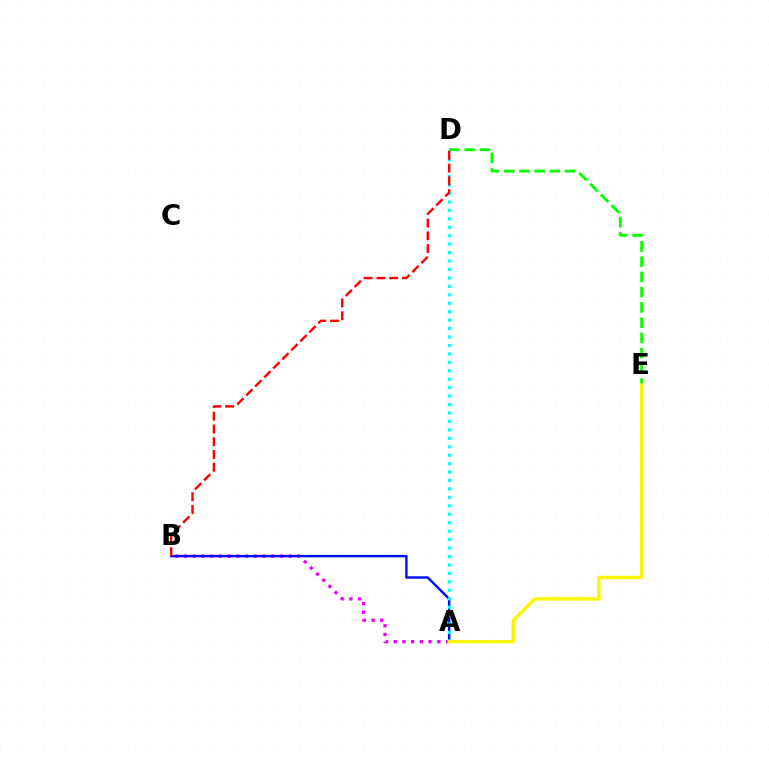{('A', 'B'): [{'color': '#ee00ff', 'line_style': 'dotted', 'thickness': 2.37}, {'color': '#0010ff', 'line_style': 'solid', 'thickness': 1.75}], ('A', 'D'): [{'color': '#00fff6', 'line_style': 'dotted', 'thickness': 2.29}], ('B', 'D'): [{'color': '#ff0000', 'line_style': 'dashed', 'thickness': 1.73}], ('D', 'E'): [{'color': '#08ff00', 'line_style': 'dashed', 'thickness': 2.07}], ('A', 'E'): [{'color': '#fcf500', 'line_style': 'solid', 'thickness': 2.43}]}